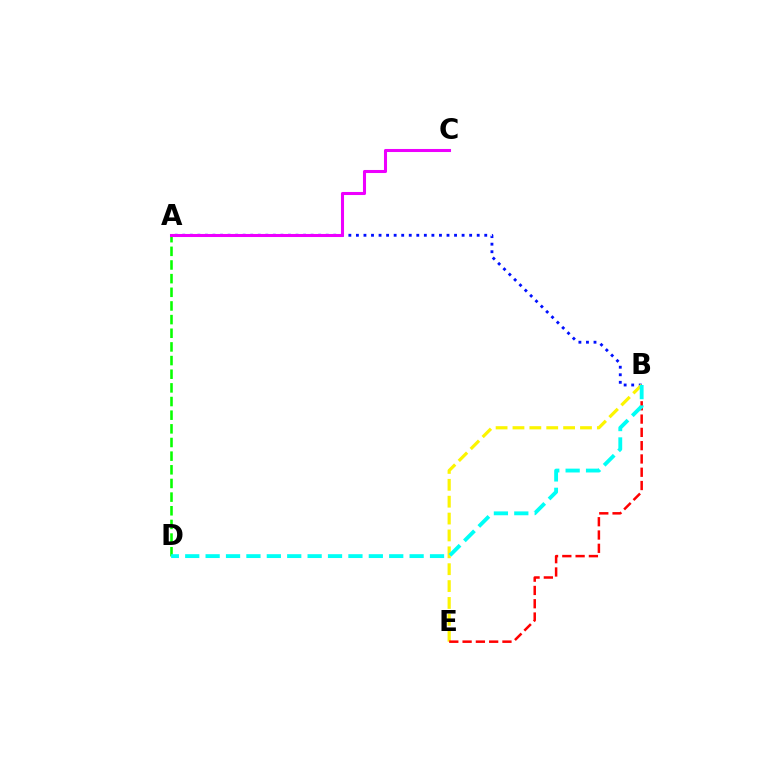{('A', 'B'): [{'color': '#0010ff', 'line_style': 'dotted', 'thickness': 2.05}], ('B', 'E'): [{'color': '#fcf500', 'line_style': 'dashed', 'thickness': 2.29}, {'color': '#ff0000', 'line_style': 'dashed', 'thickness': 1.81}], ('A', 'D'): [{'color': '#08ff00', 'line_style': 'dashed', 'thickness': 1.85}], ('A', 'C'): [{'color': '#ee00ff', 'line_style': 'solid', 'thickness': 2.2}], ('B', 'D'): [{'color': '#00fff6', 'line_style': 'dashed', 'thickness': 2.77}]}